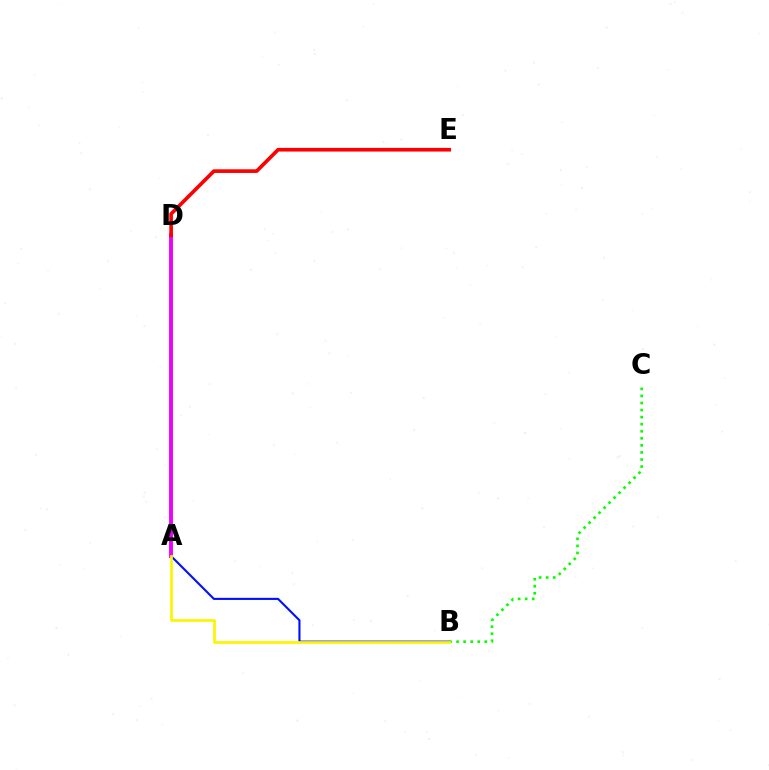{('A', 'B'): [{'color': '#0010ff', 'line_style': 'solid', 'thickness': 1.52}, {'color': '#fcf500', 'line_style': 'solid', 'thickness': 1.94}], ('A', 'D'): [{'color': '#00fff6', 'line_style': 'solid', 'thickness': 1.68}, {'color': '#ee00ff', 'line_style': 'solid', 'thickness': 2.79}], ('B', 'C'): [{'color': '#08ff00', 'line_style': 'dotted', 'thickness': 1.92}], ('D', 'E'): [{'color': '#ff0000', 'line_style': 'solid', 'thickness': 2.63}]}